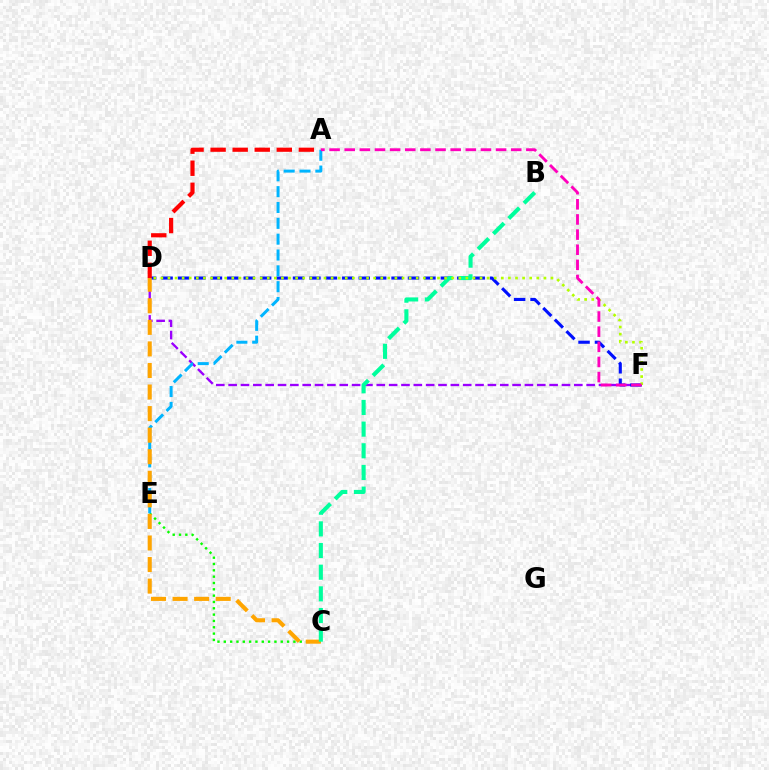{('D', 'F'): [{'color': '#9b00ff', 'line_style': 'dashed', 'thickness': 1.68}, {'color': '#0010ff', 'line_style': 'dashed', 'thickness': 2.23}, {'color': '#b3ff00', 'line_style': 'dotted', 'thickness': 1.93}], ('C', 'E'): [{'color': '#08ff00', 'line_style': 'dotted', 'thickness': 1.72}], ('A', 'D'): [{'color': '#ff0000', 'line_style': 'dashed', 'thickness': 3.0}], ('A', 'E'): [{'color': '#00b5ff', 'line_style': 'dashed', 'thickness': 2.15}], ('C', 'D'): [{'color': '#ffa500', 'line_style': 'dashed', 'thickness': 2.93}], ('B', 'C'): [{'color': '#00ff9d', 'line_style': 'dashed', 'thickness': 2.94}], ('A', 'F'): [{'color': '#ff00bd', 'line_style': 'dashed', 'thickness': 2.06}]}